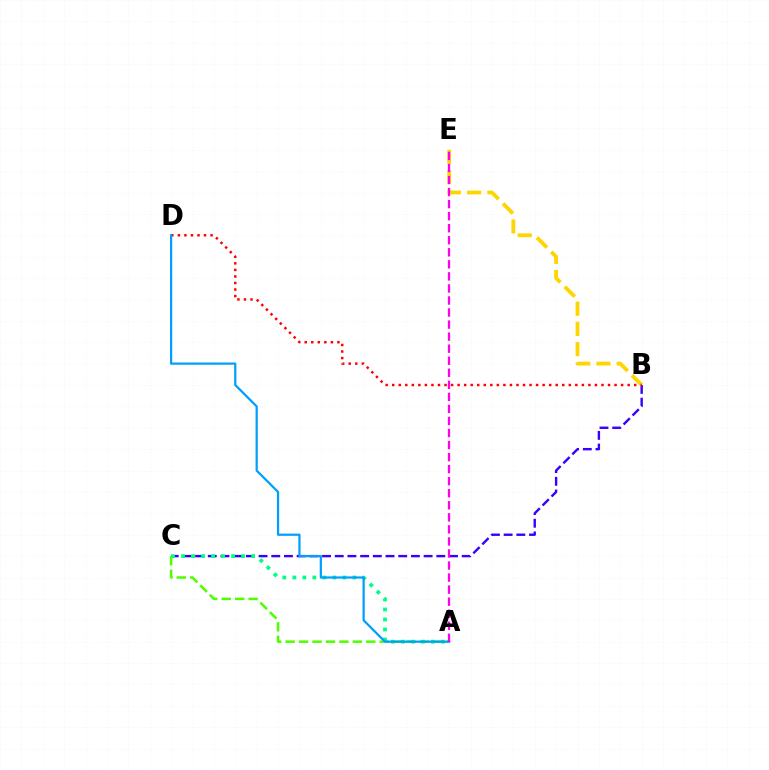{('B', 'C'): [{'color': '#3700ff', 'line_style': 'dashed', 'thickness': 1.72}], ('B', 'E'): [{'color': '#ffd500', 'line_style': 'dashed', 'thickness': 2.75}], ('A', 'C'): [{'color': '#4fff00', 'line_style': 'dashed', 'thickness': 1.83}, {'color': '#00ff86', 'line_style': 'dotted', 'thickness': 2.72}], ('B', 'D'): [{'color': '#ff0000', 'line_style': 'dotted', 'thickness': 1.78}], ('A', 'D'): [{'color': '#009eff', 'line_style': 'solid', 'thickness': 1.6}], ('A', 'E'): [{'color': '#ff00ed', 'line_style': 'dashed', 'thickness': 1.64}]}